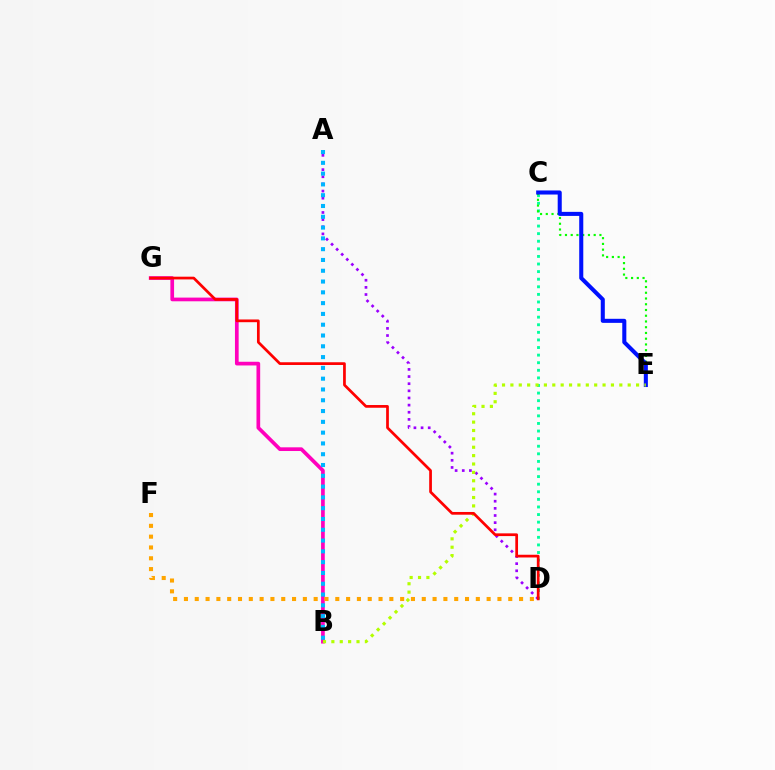{('C', 'D'): [{'color': '#00ff9d', 'line_style': 'dotted', 'thickness': 2.06}], ('A', 'D'): [{'color': '#9b00ff', 'line_style': 'dotted', 'thickness': 1.94}], ('B', 'G'): [{'color': '#ff00bd', 'line_style': 'solid', 'thickness': 2.66}], ('C', 'E'): [{'color': '#08ff00', 'line_style': 'dotted', 'thickness': 1.56}, {'color': '#0010ff', 'line_style': 'solid', 'thickness': 2.92}], ('D', 'F'): [{'color': '#ffa500', 'line_style': 'dotted', 'thickness': 2.94}], ('A', 'B'): [{'color': '#00b5ff', 'line_style': 'dotted', 'thickness': 2.93}], ('B', 'E'): [{'color': '#b3ff00', 'line_style': 'dotted', 'thickness': 2.28}], ('D', 'G'): [{'color': '#ff0000', 'line_style': 'solid', 'thickness': 1.96}]}